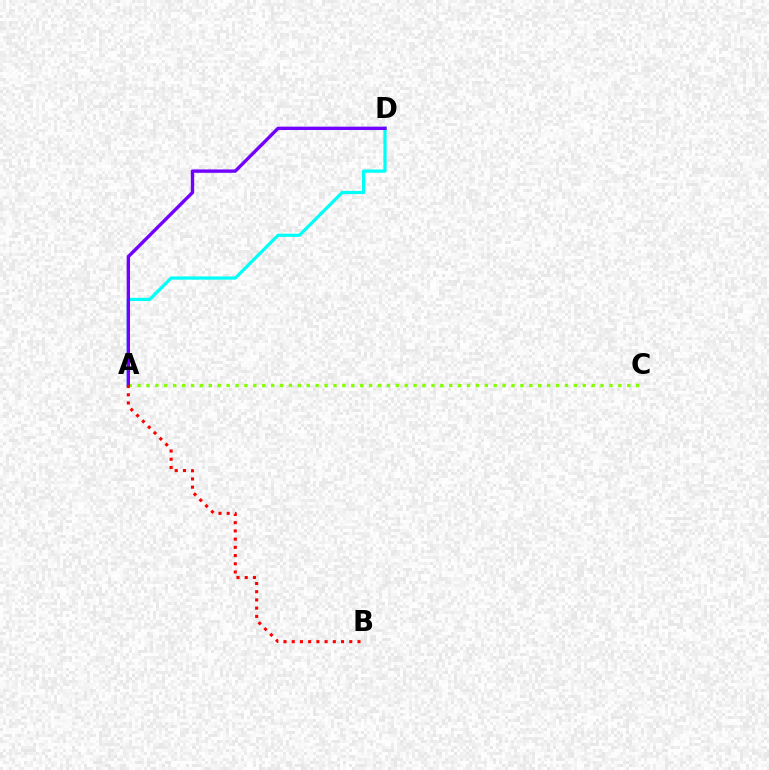{('A', 'D'): [{'color': '#00fff6', 'line_style': 'solid', 'thickness': 2.31}, {'color': '#7200ff', 'line_style': 'solid', 'thickness': 2.42}], ('A', 'C'): [{'color': '#84ff00', 'line_style': 'dotted', 'thickness': 2.42}], ('A', 'B'): [{'color': '#ff0000', 'line_style': 'dotted', 'thickness': 2.23}]}